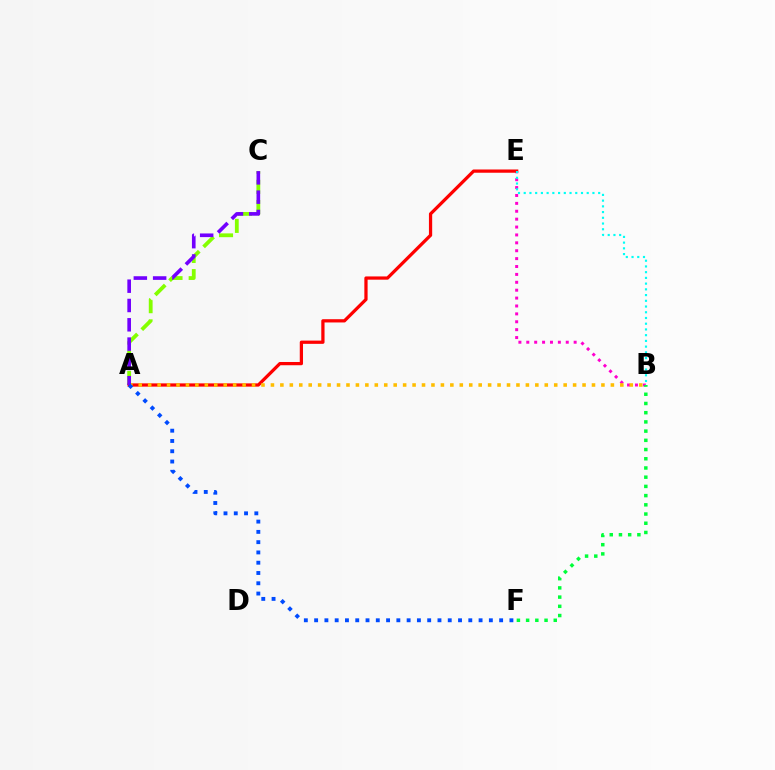{('B', 'E'): [{'color': '#ff00cf', 'line_style': 'dotted', 'thickness': 2.14}, {'color': '#00fff6', 'line_style': 'dotted', 'thickness': 1.56}], ('B', 'F'): [{'color': '#00ff39', 'line_style': 'dotted', 'thickness': 2.5}], ('A', 'C'): [{'color': '#84ff00', 'line_style': 'dashed', 'thickness': 2.74}, {'color': '#7200ff', 'line_style': 'dashed', 'thickness': 2.62}], ('A', 'E'): [{'color': '#ff0000', 'line_style': 'solid', 'thickness': 2.34}], ('A', 'B'): [{'color': '#ffbd00', 'line_style': 'dotted', 'thickness': 2.57}], ('A', 'F'): [{'color': '#004bff', 'line_style': 'dotted', 'thickness': 2.79}]}